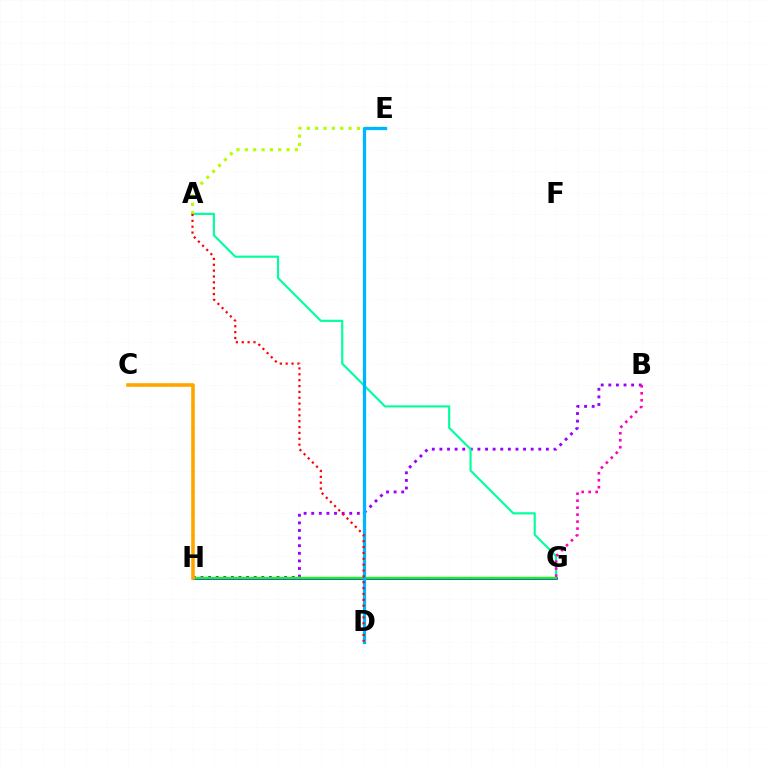{('B', 'H'): [{'color': '#9b00ff', 'line_style': 'dotted', 'thickness': 2.07}], ('A', 'G'): [{'color': '#00ff9d', 'line_style': 'solid', 'thickness': 1.54}], ('G', 'H'): [{'color': '#0010ff', 'line_style': 'solid', 'thickness': 1.84}, {'color': '#08ff00', 'line_style': 'solid', 'thickness': 1.61}], ('A', 'E'): [{'color': '#b3ff00', 'line_style': 'dotted', 'thickness': 2.27}], ('D', 'E'): [{'color': '#00b5ff', 'line_style': 'solid', 'thickness': 2.35}], ('C', 'H'): [{'color': '#ffa500', 'line_style': 'solid', 'thickness': 2.58}], ('A', 'D'): [{'color': '#ff0000', 'line_style': 'dotted', 'thickness': 1.59}], ('B', 'G'): [{'color': '#ff00bd', 'line_style': 'dotted', 'thickness': 1.9}]}